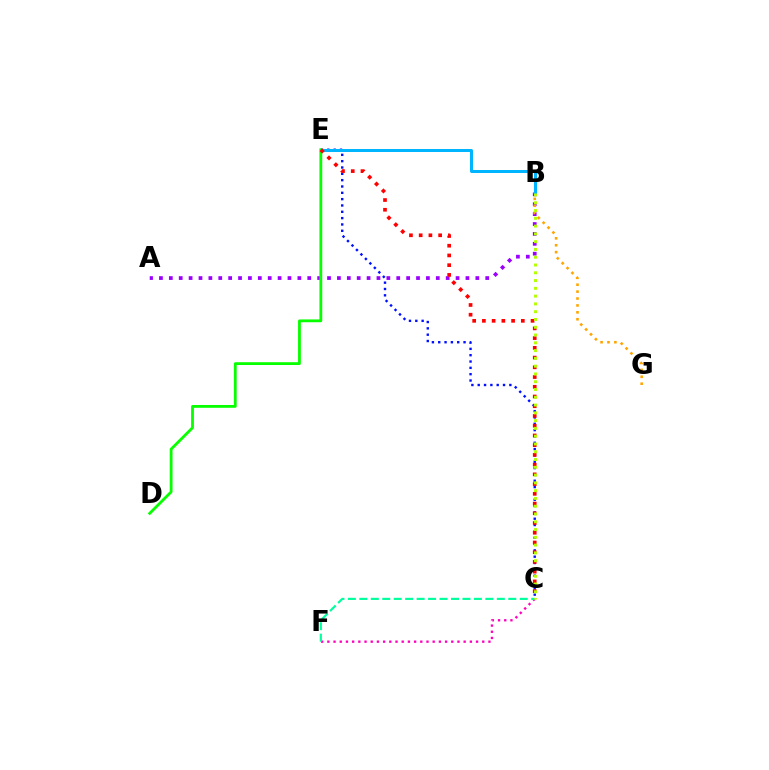{('A', 'B'): [{'color': '#9b00ff', 'line_style': 'dotted', 'thickness': 2.69}], ('C', 'E'): [{'color': '#0010ff', 'line_style': 'dotted', 'thickness': 1.72}, {'color': '#ff0000', 'line_style': 'dotted', 'thickness': 2.64}], ('B', 'G'): [{'color': '#ffa500', 'line_style': 'dotted', 'thickness': 1.88}], ('B', 'E'): [{'color': '#00b5ff', 'line_style': 'solid', 'thickness': 2.16}], ('C', 'F'): [{'color': '#ff00bd', 'line_style': 'dotted', 'thickness': 1.68}, {'color': '#00ff9d', 'line_style': 'dashed', 'thickness': 1.56}], ('D', 'E'): [{'color': '#08ff00', 'line_style': 'solid', 'thickness': 2.02}], ('B', 'C'): [{'color': '#b3ff00', 'line_style': 'dotted', 'thickness': 2.11}]}